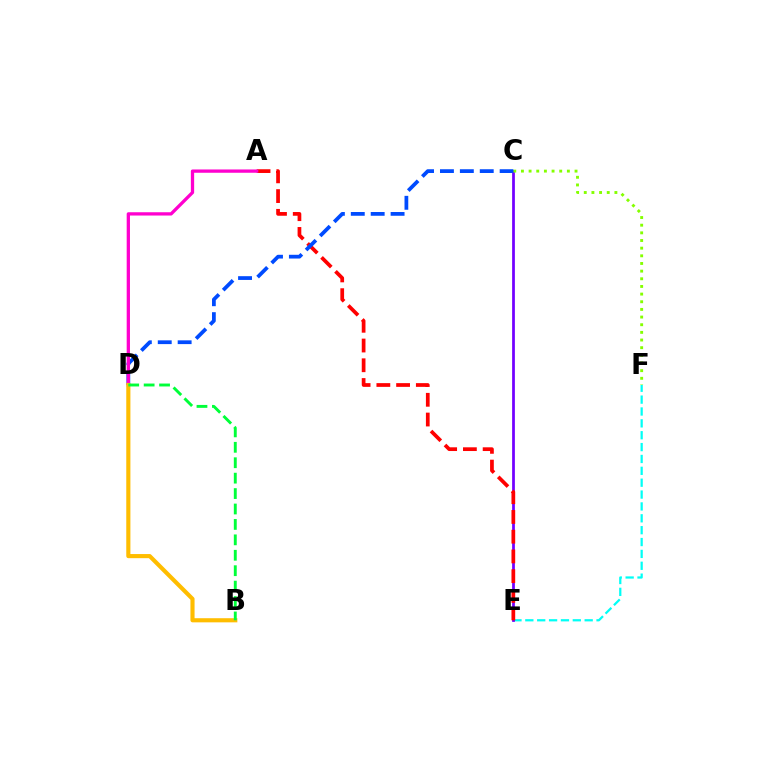{('E', 'F'): [{'color': '#00fff6', 'line_style': 'dashed', 'thickness': 1.61}], ('C', 'E'): [{'color': '#7200ff', 'line_style': 'solid', 'thickness': 1.98}], ('C', 'F'): [{'color': '#84ff00', 'line_style': 'dotted', 'thickness': 2.08}], ('A', 'E'): [{'color': '#ff0000', 'line_style': 'dashed', 'thickness': 2.68}], ('C', 'D'): [{'color': '#004bff', 'line_style': 'dashed', 'thickness': 2.7}], ('A', 'D'): [{'color': '#ff00cf', 'line_style': 'solid', 'thickness': 2.37}], ('B', 'D'): [{'color': '#ffbd00', 'line_style': 'solid', 'thickness': 2.97}, {'color': '#00ff39', 'line_style': 'dashed', 'thickness': 2.1}]}